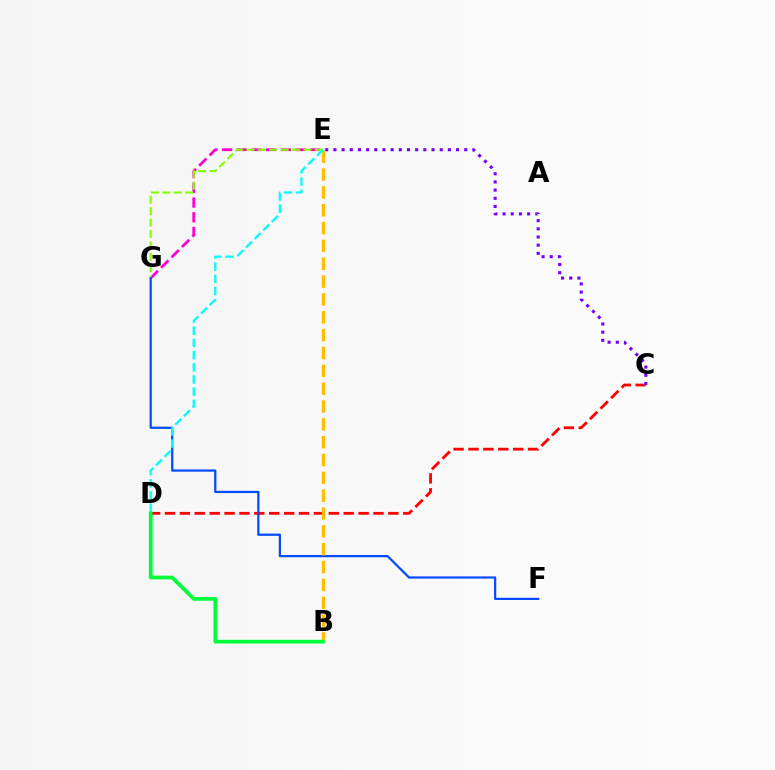{('C', 'D'): [{'color': '#ff0000', 'line_style': 'dashed', 'thickness': 2.02}], ('E', 'G'): [{'color': '#ff00cf', 'line_style': 'dashed', 'thickness': 2.0}, {'color': '#84ff00', 'line_style': 'dashed', 'thickness': 1.55}], ('C', 'E'): [{'color': '#7200ff', 'line_style': 'dotted', 'thickness': 2.22}], ('F', 'G'): [{'color': '#004bff', 'line_style': 'solid', 'thickness': 1.61}], ('B', 'E'): [{'color': '#ffbd00', 'line_style': 'dashed', 'thickness': 2.42}], ('D', 'E'): [{'color': '#00fff6', 'line_style': 'dashed', 'thickness': 1.65}], ('B', 'D'): [{'color': '#00ff39', 'line_style': 'solid', 'thickness': 2.68}]}